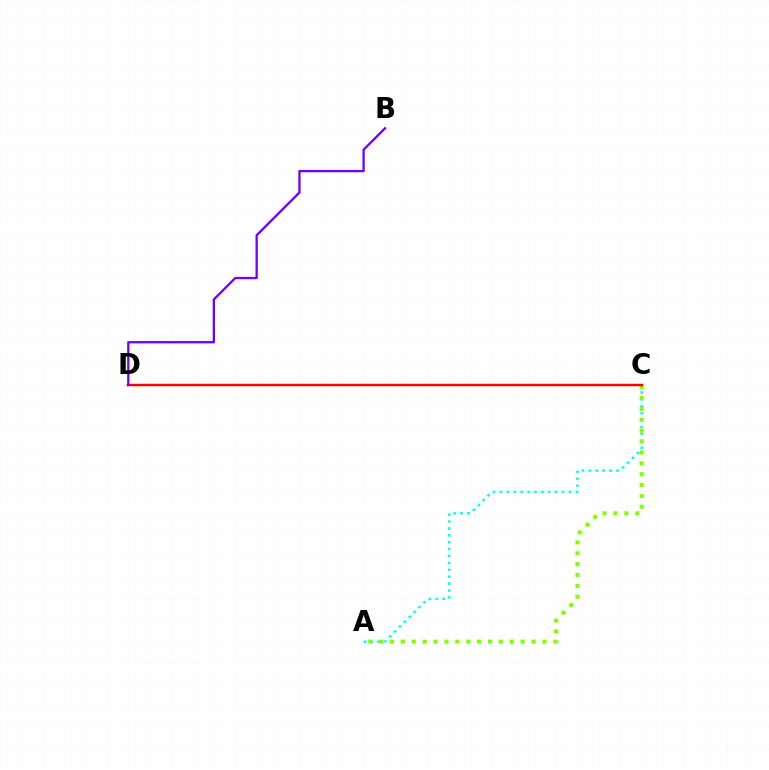{('A', 'C'): [{'color': '#00fff6', 'line_style': 'dotted', 'thickness': 1.87}, {'color': '#84ff00', 'line_style': 'dotted', 'thickness': 2.96}], ('C', 'D'): [{'color': '#ff0000', 'line_style': 'solid', 'thickness': 1.78}], ('B', 'D'): [{'color': '#7200ff', 'line_style': 'solid', 'thickness': 1.67}]}